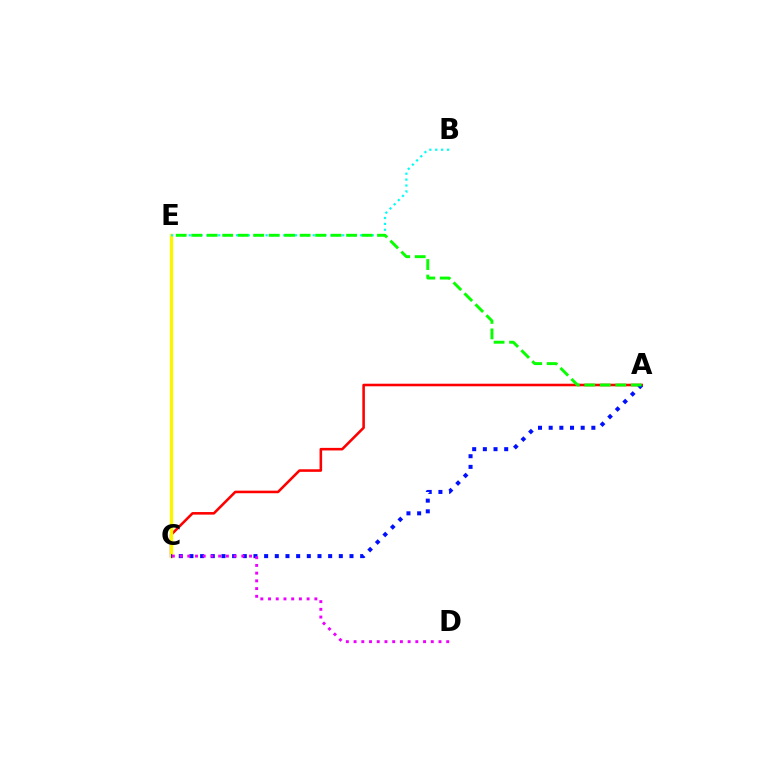{('A', 'C'): [{'color': '#ff0000', 'line_style': 'solid', 'thickness': 1.85}, {'color': '#0010ff', 'line_style': 'dotted', 'thickness': 2.9}], ('C', 'E'): [{'color': '#fcf500', 'line_style': 'solid', 'thickness': 2.42}], ('B', 'E'): [{'color': '#00fff6', 'line_style': 'dotted', 'thickness': 1.6}], ('A', 'E'): [{'color': '#08ff00', 'line_style': 'dashed', 'thickness': 2.1}], ('C', 'D'): [{'color': '#ee00ff', 'line_style': 'dotted', 'thickness': 2.1}]}